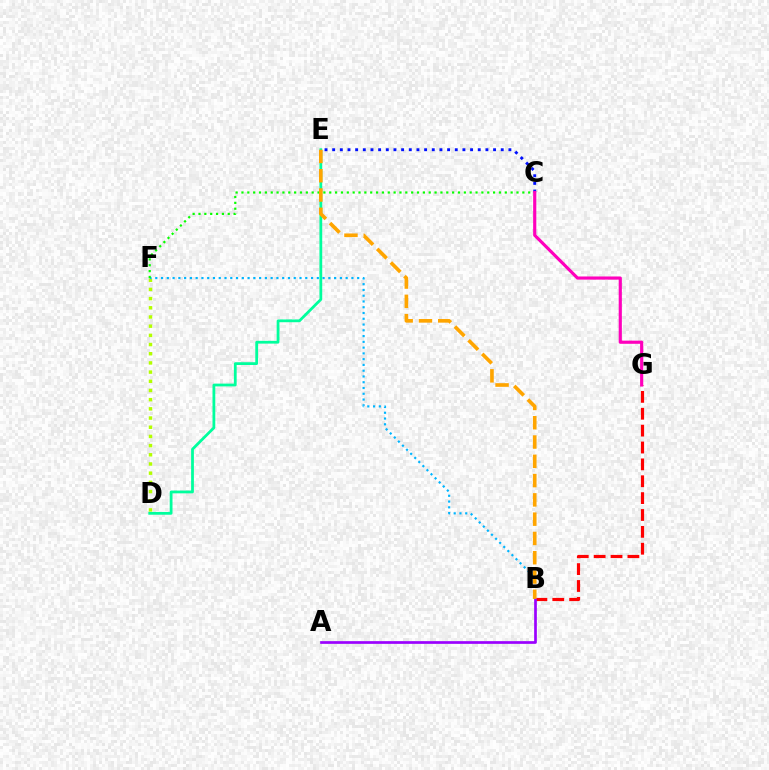{('B', 'G'): [{'color': '#ff0000', 'line_style': 'dashed', 'thickness': 2.29}], ('C', 'E'): [{'color': '#0010ff', 'line_style': 'dotted', 'thickness': 2.08}], ('D', 'F'): [{'color': '#b3ff00', 'line_style': 'dotted', 'thickness': 2.5}], ('D', 'E'): [{'color': '#00ff9d', 'line_style': 'solid', 'thickness': 2.0}], ('B', 'F'): [{'color': '#00b5ff', 'line_style': 'dotted', 'thickness': 1.57}], ('C', 'F'): [{'color': '#08ff00', 'line_style': 'dotted', 'thickness': 1.59}], ('C', 'G'): [{'color': '#ff00bd', 'line_style': 'solid', 'thickness': 2.27}], ('A', 'B'): [{'color': '#9b00ff', 'line_style': 'solid', 'thickness': 1.94}], ('B', 'E'): [{'color': '#ffa500', 'line_style': 'dashed', 'thickness': 2.62}]}